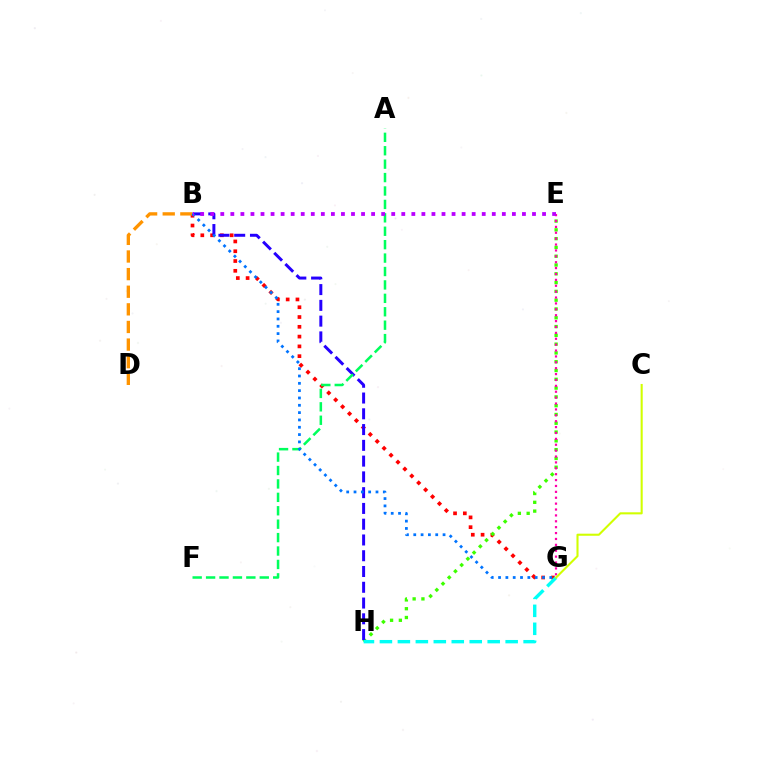{('B', 'G'): [{'color': '#ff0000', 'line_style': 'dotted', 'thickness': 2.66}, {'color': '#0074ff', 'line_style': 'dotted', 'thickness': 1.99}], ('B', 'D'): [{'color': '#ff9400', 'line_style': 'dashed', 'thickness': 2.39}], ('E', 'H'): [{'color': '#3dff00', 'line_style': 'dotted', 'thickness': 2.39}], ('B', 'H'): [{'color': '#2500ff', 'line_style': 'dashed', 'thickness': 2.14}], ('G', 'H'): [{'color': '#00fff6', 'line_style': 'dashed', 'thickness': 2.44}], ('E', 'G'): [{'color': '#ff00ac', 'line_style': 'dotted', 'thickness': 1.6}], ('A', 'F'): [{'color': '#00ff5c', 'line_style': 'dashed', 'thickness': 1.82}], ('C', 'G'): [{'color': '#d1ff00', 'line_style': 'solid', 'thickness': 1.5}], ('B', 'E'): [{'color': '#b900ff', 'line_style': 'dotted', 'thickness': 2.73}]}